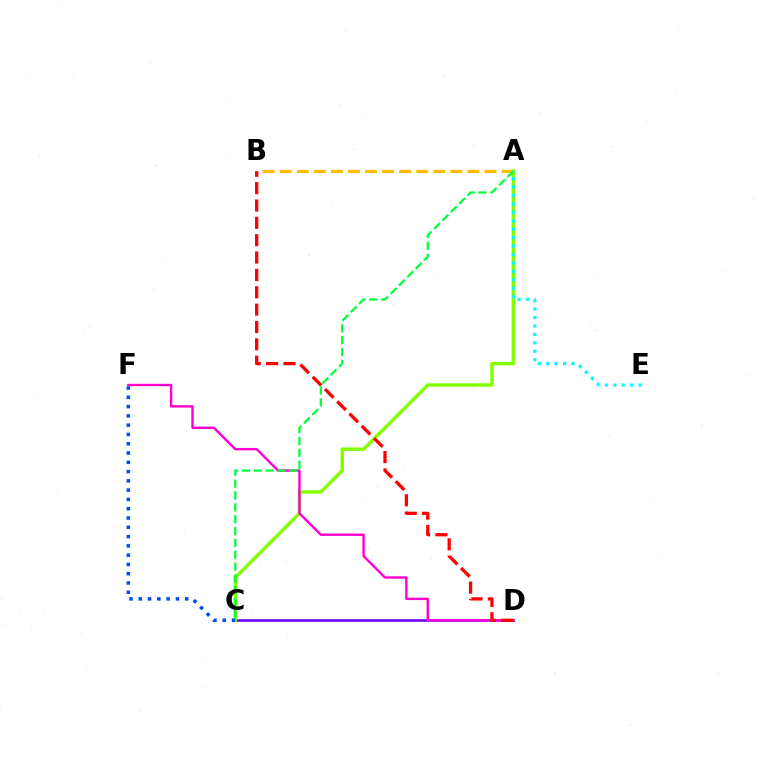{('C', 'D'): [{'color': '#7200ff', 'line_style': 'solid', 'thickness': 1.85}], ('A', 'B'): [{'color': '#ffbd00', 'line_style': 'dashed', 'thickness': 2.32}], ('A', 'C'): [{'color': '#84ff00', 'line_style': 'solid', 'thickness': 2.49}, {'color': '#00ff39', 'line_style': 'dashed', 'thickness': 1.61}], ('D', 'F'): [{'color': '#ff00cf', 'line_style': 'solid', 'thickness': 1.73}], ('B', 'D'): [{'color': '#ff0000', 'line_style': 'dashed', 'thickness': 2.36}], ('A', 'E'): [{'color': '#00fff6', 'line_style': 'dotted', 'thickness': 2.29}], ('C', 'F'): [{'color': '#004bff', 'line_style': 'dotted', 'thickness': 2.52}]}